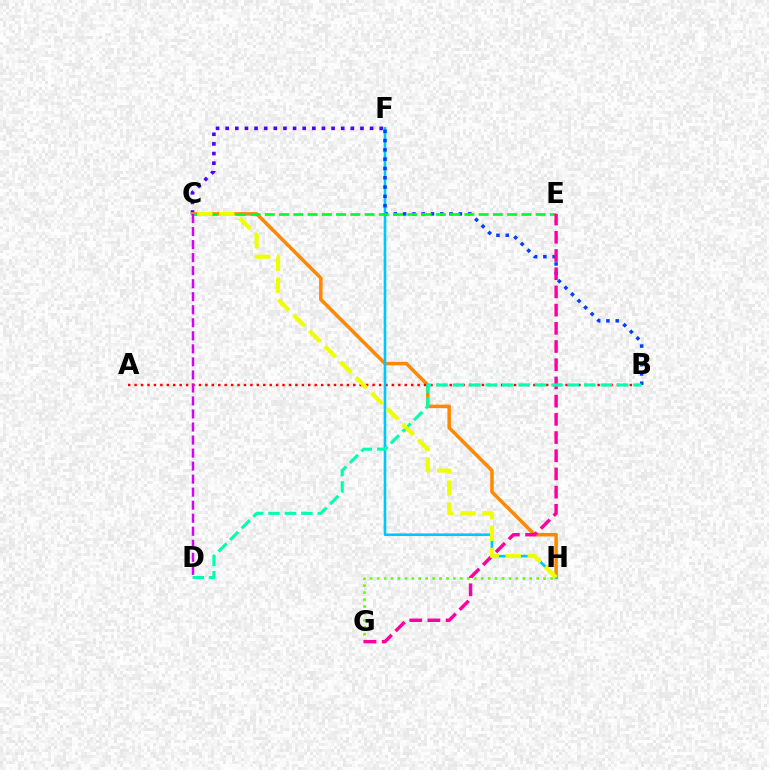{('C', 'F'): [{'color': '#4f00ff', 'line_style': 'dotted', 'thickness': 2.62}], ('C', 'H'): [{'color': '#ff8800', 'line_style': 'solid', 'thickness': 2.51}, {'color': '#eeff00', 'line_style': 'dashed', 'thickness': 2.99}], ('G', 'H'): [{'color': '#66ff00', 'line_style': 'dotted', 'thickness': 1.88}], ('A', 'B'): [{'color': '#ff0000', 'line_style': 'dotted', 'thickness': 1.75}], ('F', 'H'): [{'color': '#00c7ff', 'line_style': 'solid', 'thickness': 1.9}], ('B', 'F'): [{'color': '#003fff', 'line_style': 'dotted', 'thickness': 2.52}], ('C', 'E'): [{'color': '#00ff27', 'line_style': 'dashed', 'thickness': 1.94}], ('E', 'G'): [{'color': '#ff00a0', 'line_style': 'dashed', 'thickness': 2.47}], ('B', 'D'): [{'color': '#00ffaf', 'line_style': 'dashed', 'thickness': 2.23}], ('C', 'D'): [{'color': '#d600ff', 'line_style': 'dashed', 'thickness': 1.77}]}